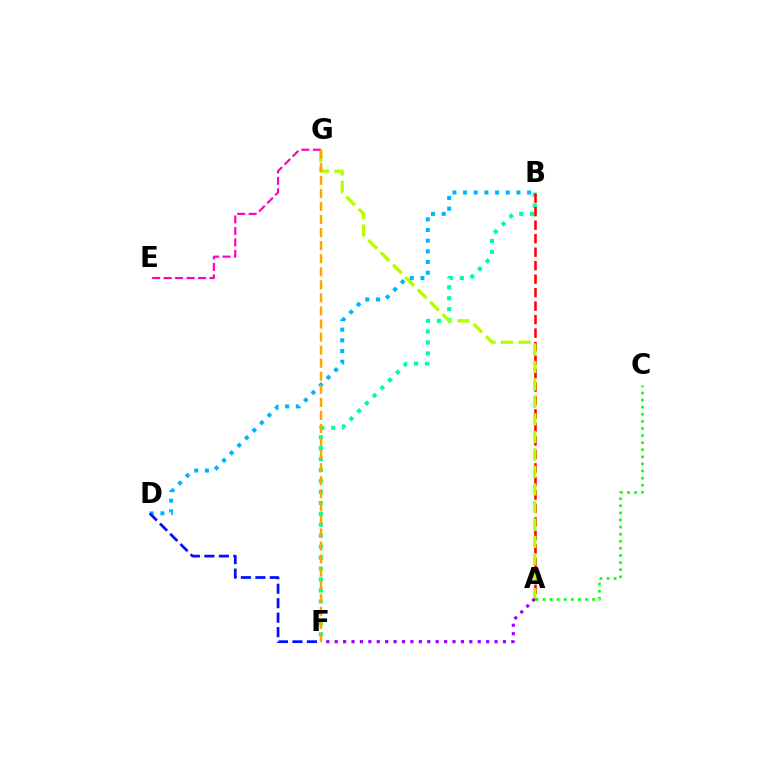{('B', 'F'): [{'color': '#00ff9d', 'line_style': 'dotted', 'thickness': 2.97}], ('A', 'B'): [{'color': '#ff0000', 'line_style': 'dashed', 'thickness': 1.83}], ('A', 'G'): [{'color': '#b3ff00', 'line_style': 'dashed', 'thickness': 2.38}], ('A', 'C'): [{'color': '#08ff00', 'line_style': 'dotted', 'thickness': 1.93}], ('A', 'F'): [{'color': '#9b00ff', 'line_style': 'dotted', 'thickness': 2.29}], ('B', 'D'): [{'color': '#00b5ff', 'line_style': 'dotted', 'thickness': 2.9}], ('E', 'G'): [{'color': '#ff00bd', 'line_style': 'dashed', 'thickness': 1.56}], ('D', 'F'): [{'color': '#0010ff', 'line_style': 'dashed', 'thickness': 1.97}], ('F', 'G'): [{'color': '#ffa500', 'line_style': 'dashed', 'thickness': 1.77}]}